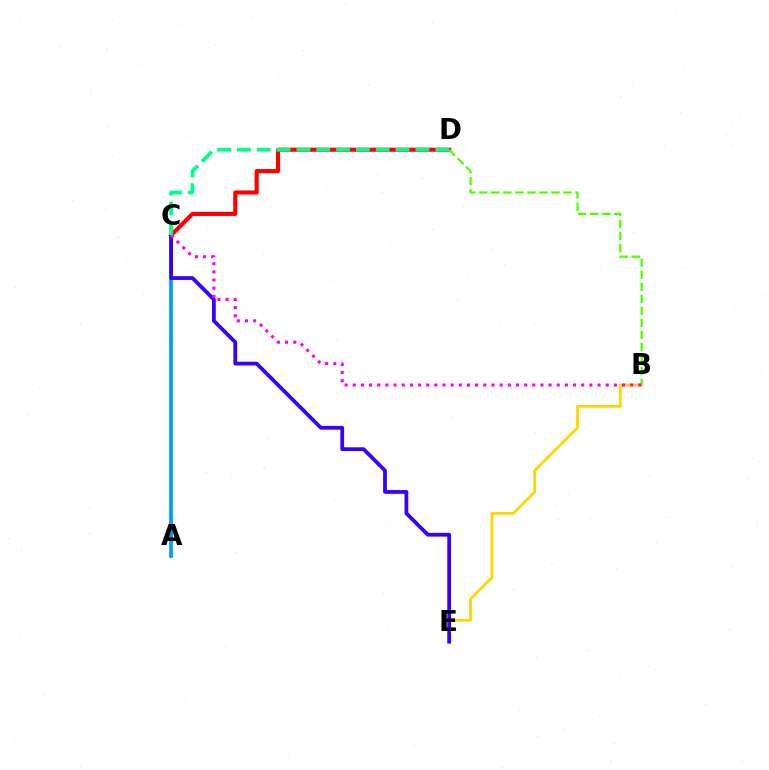{('C', 'D'): [{'color': '#ff0000', 'line_style': 'solid', 'thickness': 2.96}, {'color': '#00ff86', 'line_style': 'dashed', 'thickness': 2.69}], ('B', 'D'): [{'color': '#4fff00', 'line_style': 'dashed', 'thickness': 1.63}], ('B', 'E'): [{'color': '#ffd500', 'line_style': 'solid', 'thickness': 1.99}], ('A', 'C'): [{'color': '#009eff', 'line_style': 'solid', 'thickness': 2.71}], ('C', 'E'): [{'color': '#3700ff', 'line_style': 'solid', 'thickness': 2.72}], ('B', 'C'): [{'color': '#ff00ed', 'line_style': 'dotted', 'thickness': 2.22}]}